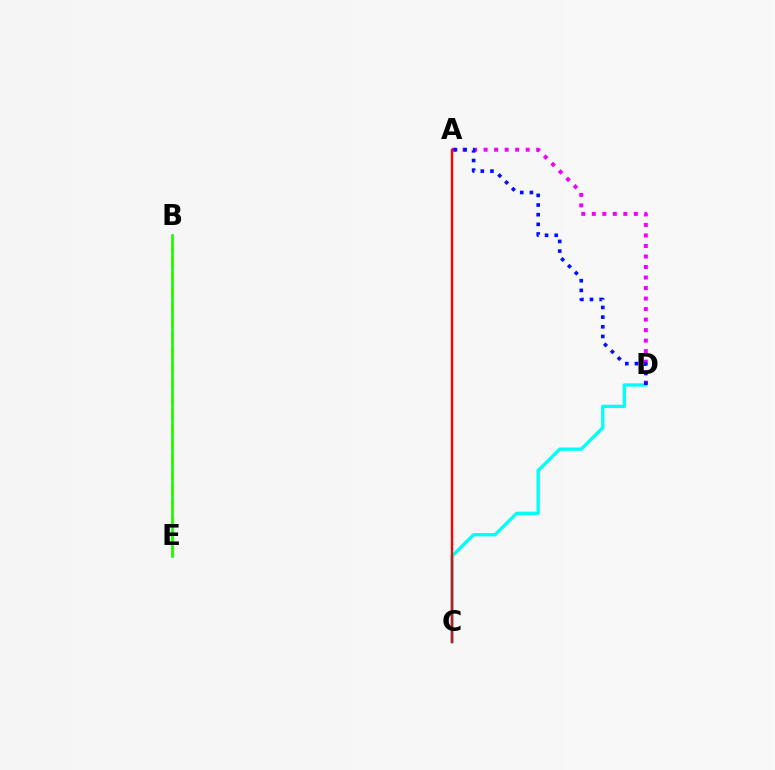{('B', 'E'): [{'color': '#fcf500', 'line_style': 'dashed', 'thickness': 2.07}, {'color': '#08ff00', 'line_style': 'solid', 'thickness': 1.83}], ('C', 'D'): [{'color': '#00fff6', 'line_style': 'solid', 'thickness': 2.4}], ('A', 'D'): [{'color': '#ee00ff', 'line_style': 'dotted', 'thickness': 2.86}, {'color': '#0010ff', 'line_style': 'dotted', 'thickness': 2.62}], ('A', 'C'): [{'color': '#ff0000', 'line_style': 'solid', 'thickness': 1.71}]}